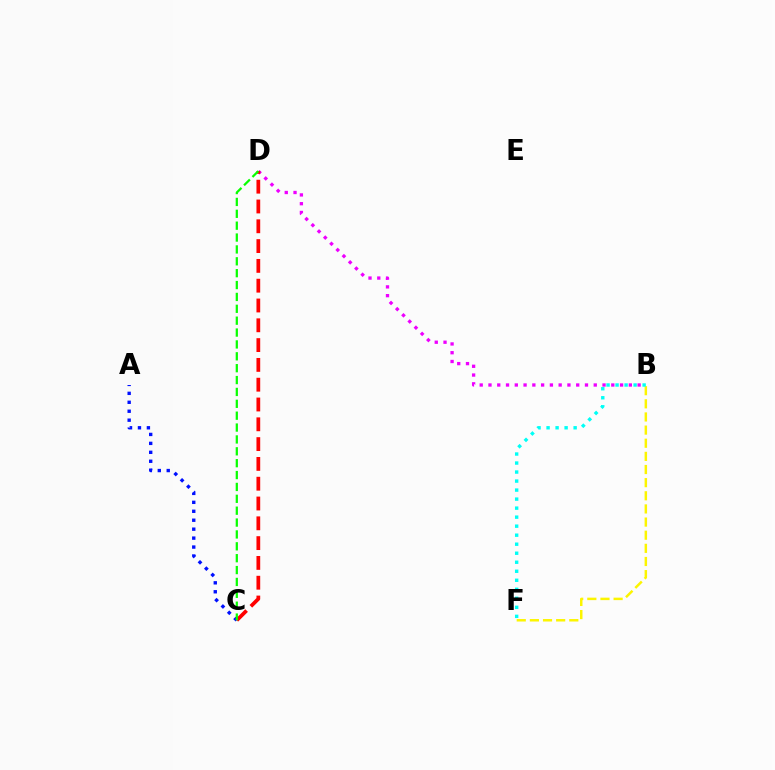{('B', 'D'): [{'color': '#ee00ff', 'line_style': 'dotted', 'thickness': 2.38}], ('B', 'F'): [{'color': '#fcf500', 'line_style': 'dashed', 'thickness': 1.78}, {'color': '#00fff6', 'line_style': 'dotted', 'thickness': 2.45}], ('A', 'C'): [{'color': '#0010ff', 'line_style': 'dotted', 'thickness': 2.43}], ('C', 'D'): [{'color': '#ff0000', 'line_style': 'dashed', 'thickness': 2.69}, {'color': '#08ff00', 'line_style': 'dashed', 'thickness': 1.61}]}